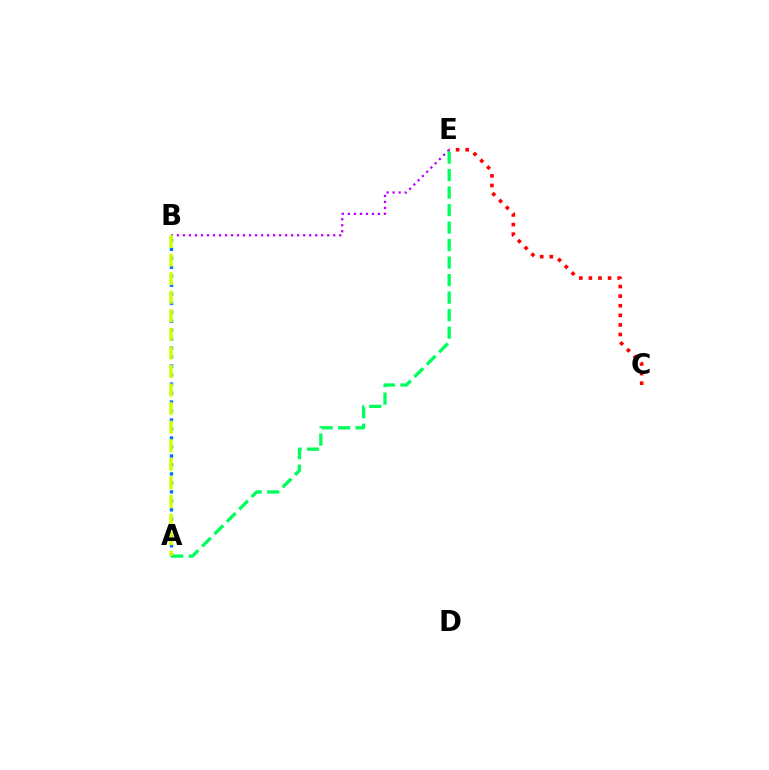{('A', 'B'): [{'color': '#0074ff', 'line_style': 'dotted', 'thickness': 2.44}, {'color': '#d1ff00', 'line_style': 'dashed', 'thickness': 2.52}], ('C', 'E'): [{'color': '#ff0000', 'line_style': 'dotted', 'thickness': 2.61}], ('B', 'E'): [{'color': '#b900ff', 'line_style': 'dotted', 'thickness': 1.63}], ('A', 'E'): [{'color': '#00ff5c', 'line_style': 'dashed', 'thickness': 2.38}]}